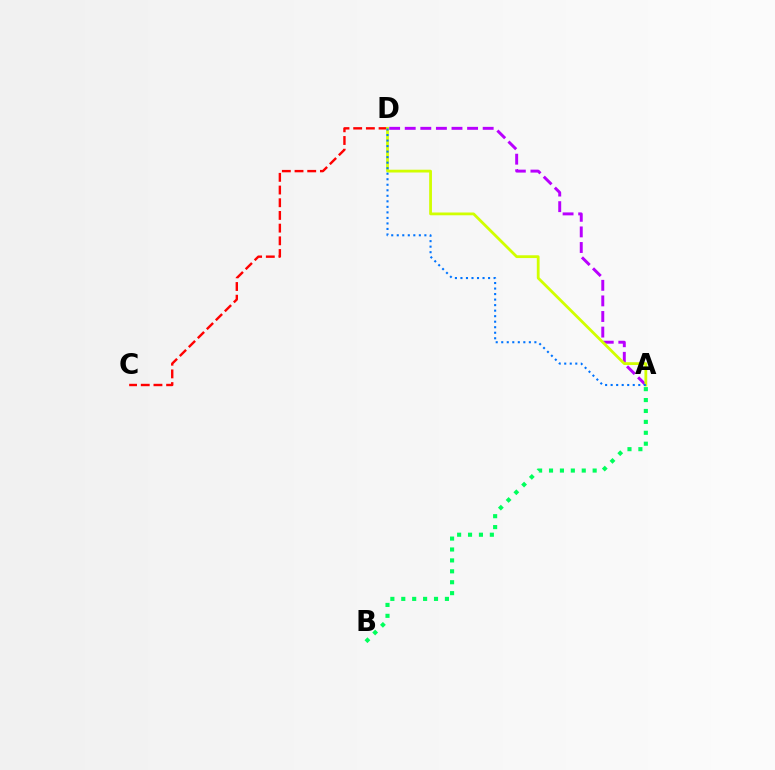{('A', 'B'): [{'color': '#00ff5c', 'line_style': 'dotted', 'thickness': 2.96}], ('A', 'D'): [{'color': '#b900ff', 'line_style': 'dashed', 'thickness': 2.12}, {'color': '#d1ff00', 'line_style': 'solid', 'thickness': 2.01}, {'color': '#0074ff', 'line_style': 'dotted', 'thickness': 1.5}], ('C', 'D'): [{'color': '#ff0000', 'line_style': 'dashed', 'thickness': 1.72}]}